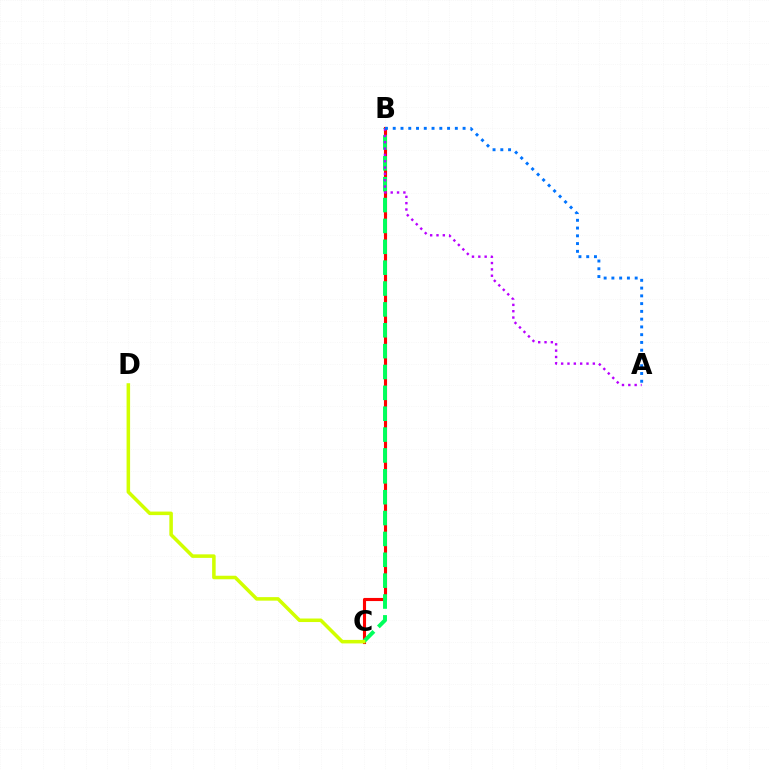{('B', 'C'): [{'color': '#ff0000', 'line_style': 'solid', 'thickness': 2.24}, {'color': '#00ff5c', 'line_style': 'dashed', 'thickness': 2.83}], ('A', 'B'): [{'color': '#b900ff', 'line_style': 'dotted', 'thickness': 1.72}, {'color': '#0074ff', 'line_style': 'dotted', 'thickness': 2.11}], ('C', 'D'): [{'color': '#d1ff00', 'line_style': 'solid', 'thickness': 2.54}]}